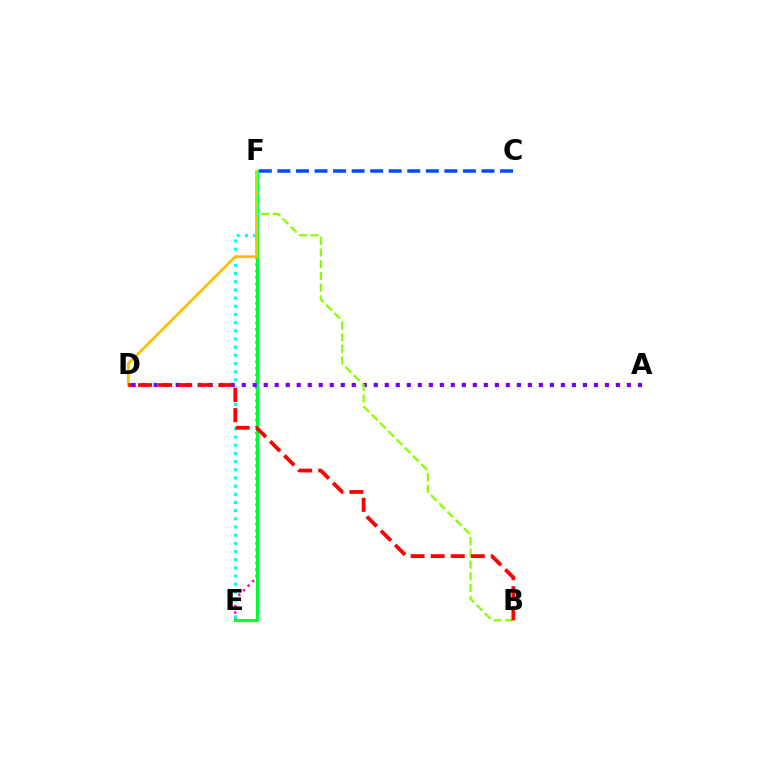{('E', 'F'): [{'color': '#ff00cf', 'line_style': 'dotted', 'thickness': 1.76}, {'color': '#00ff39', 'line_style': 'solid', 'thickness': 2.27}, {'color': '#00fff6', 'line_style': 'dotted', 'thickness': 2.22}], ('D', 'F'): [{'color': '#ffbd00', 'line_style': 'solid', 'thickness': 2.01}], ('C', 'F'): [{'color': '#004bff', 'line_style': 'dashed', 'thickness': 2.52}], ('A', 'D'): [{'color': '#7200ff', 'line_style': 'dotted', 'thickness': 2.99}], ('B', 'F'): [{'color': '#84ff00', 'line_style': 'dashed', 'thickness': 1.59}], ('B', 'D'): [{'color': '#ff0000', 'line_style': 'dashed', 'thickness': 2.72}]}